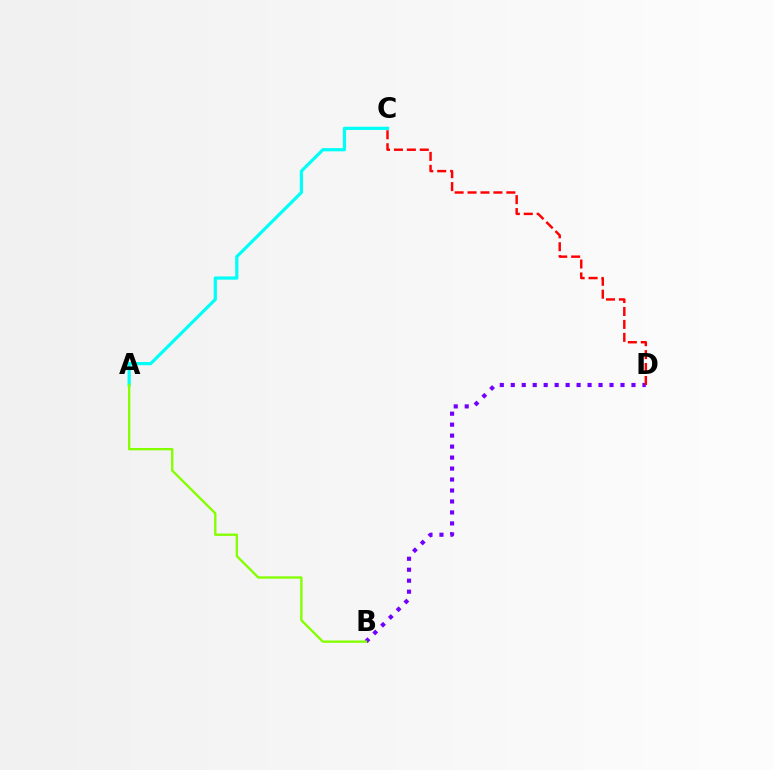{('A', 'C'): [{'color': '#00fff6', 'line_style': 'solid', 'thickness': 2.3}], ('B', 'D'): [{'color': '#7200ff', 'line_style': 'dotted', 'thickness': 2.98}], ('A', 'B'): [{'color': '#84ff00', 'line_style': 'solid', 'thickness': 1.69}], ('C', 'D'): [{'color': '#ff0000', 'line_style': 'dashed', 'thickness': 1.76}]}